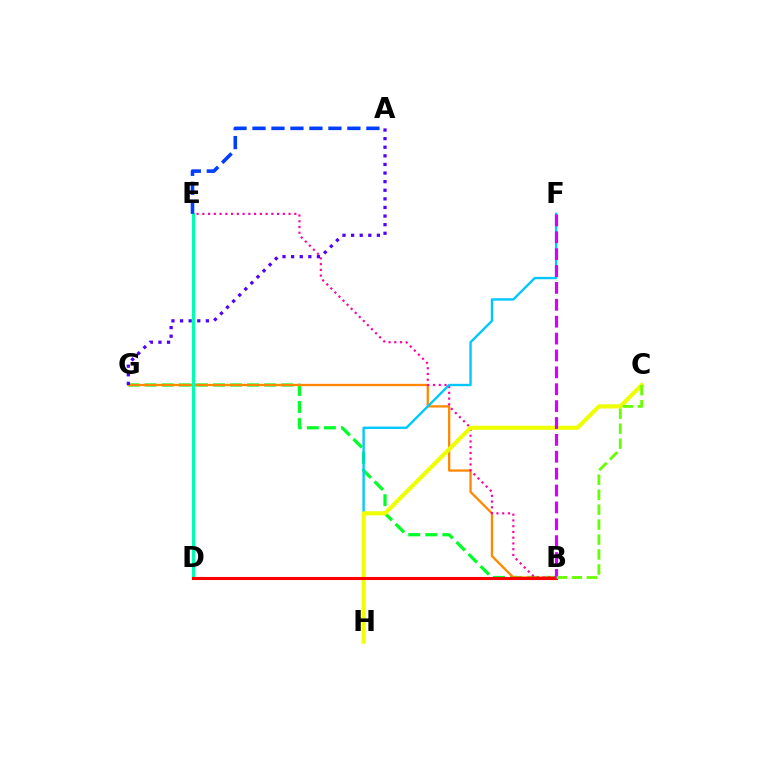{('B', 'G'): [{'color': '#00ff27', 'line_style': 'dashed', 'thickness': 2.32}, {'color': '#ff8800', 'line_style': 'solid', 'thickness': 1.65}], ('B', 'E'): [{'color': '#ff00a0', 'line_style': 'dotted', 'thickness': 1.56}], ('D', 'E'): [{'color': '#00ffaf', 'line_style': 'solid', 'thickness': 2.24}], ('F', 'H'): [{'color': '#00c7ff', 'line_style': 'solid', 'thickness': 1.7}], ('A', 'E'): [{'color': '#003fff', 'line_style': 'dashed', 'thickness': 2.58}], ('C', 'H'): [{'color': '#eeff00', 'line_style': 'solid', 'thickness': 2.96}], ('B', 'D'): [{'color': '#ff0000', 'line_style': 'solid', 'thickness': 2.21}], ('B', 'F'): [{'color': '#d600ff', 'line_style': 'dashed', 'thickness': 2.29}], ('B', 'C'): [{'color': '#66ff00', 'line_style': 'dashed', 'thickness': 2.03}], ('A', 'G'): [{'color': '#4f00ff', 'line_style': 'dotted', 'thickness': 2.34}]}